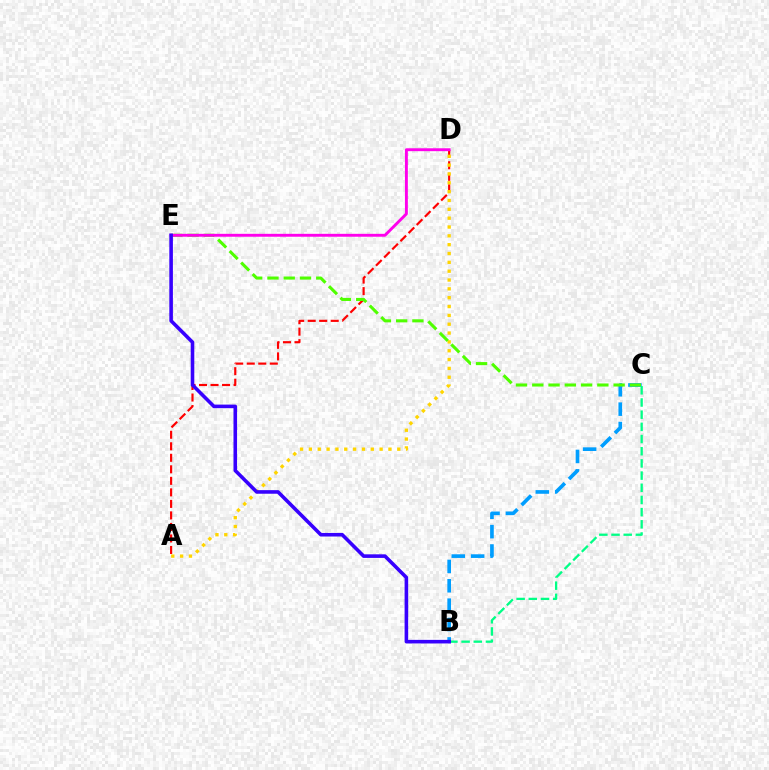{('A', 'D'): [{'color': '#ff0000', 'line_style': 'dashed', 'thickness': 1.57}, {'color': '#ffd500', 'line_style': 'dotted', 'thickness': 2.4}], ('B', 'C'): [{'color': '#009eff', 'line_style': 'dashed', 'thickness': 2.63}, {'color': '#00ff86', 'line_style': 'dashed', 'thickness': 1.65}], ('C', 'E'): [{'color': '#4fff00', 'line_style': 'dashed', 'thickness': 2.21}], ('D', 'E'): [{'color': '#ff00ed', 'line_style': 'solid', 'thickness': 2.09}], ('B', 'E'): [{'color': '#3700ff', 'line_style': 'solid', 'thickness': 2.58}]}